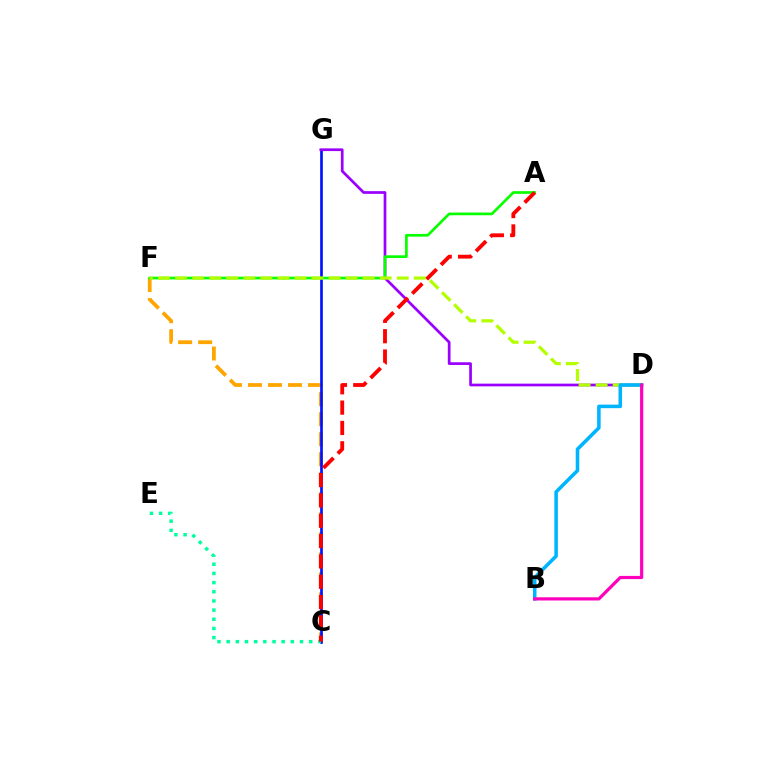{('C', 'F'): [{'color': '#ffa500', 'line_style': 'dashed', 'thickness': 2.72}], ('C', 'G'): [{'color': '#0010ff', 'line_style': 'solid', 'thickness': 1.92}], ('D', 'G'): [{'color': '#9b00ff', 'line_style': 'solid', 'thickness': 1.95}], ('C', 'E'): [{'color': '#00ff9d', 'line_style': 'dotted', 'thickness': 2.49}], ('A', 'F'): [{'color': '#08ff00', 'line_style': 'solid', 'thickness': 1.94}], ('D', 'F'): [{'color': '#b3ff00', 'line_style': 'dashed', 'thickness': 2.32}], ('A', 'C'): [{'color': '#ff0000', 'line_style': 'dashed', 'thickness': 2.76}], ('B', 'D'): [{'color': '#00b5ff', 'line_style': 'solid', 'thickness': 2.56}, {'color': '#ff00bd', 'line_style': 'solid', 'thickness': 2.3}]}